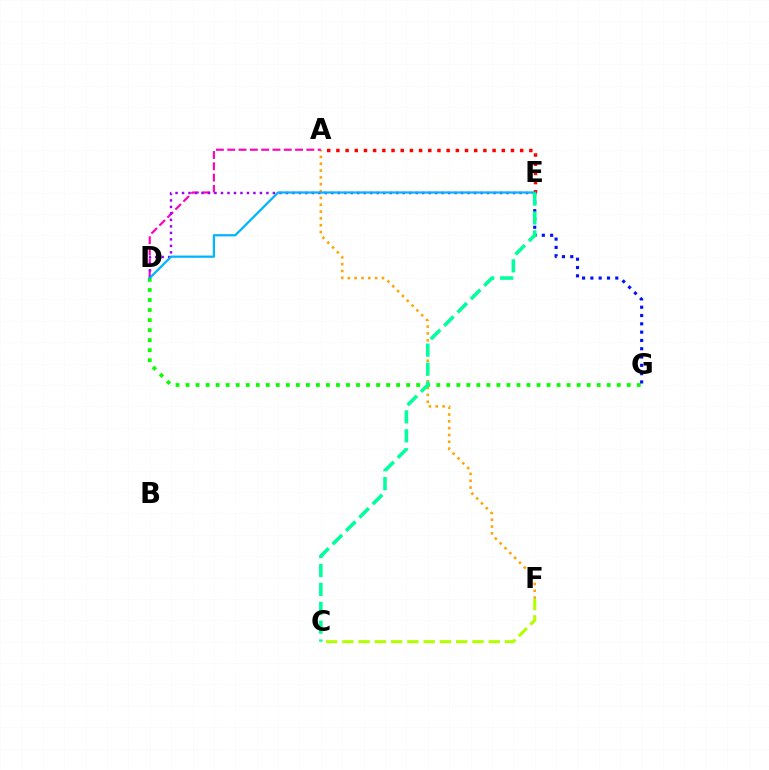{('A', 'F'): [{'color': '#ffa500', 'line_style': 'dotted', 'thickness': 1.86}], ('C', 'F'): [{'color': '#b3ff00', 'line_style': 'dashed', 'thickness': 2.21}], ('D', 'G'): [{'color': '#08ff00', 'line_style': 'dotted', 'thickness': 2.72}], ('A', 'D'): [{'color': '#ff00bd', 'line_style': 'dashed', 'thickness': 1.54}], ('D', 'E'): [{'color': '#9b00ff', 'line_style': 'dotted', 'thickness': 1.76}, {'color': '#00b5ff', 'line_style': 'solid', 'thickness': 1.61}], ('A', 'E'): [{'color': '#ff0000', 'line_style': 'dotted', 'thickness': 2.5}], ('E', 'G'): [{'color': '#0010ff', 'line_style': 'dotted', 'thickness': 2.26}], ('C', 'E'): [{'color': '#00ff9d', 'line_style': 'dashed', 'thickness': 2.57}]}